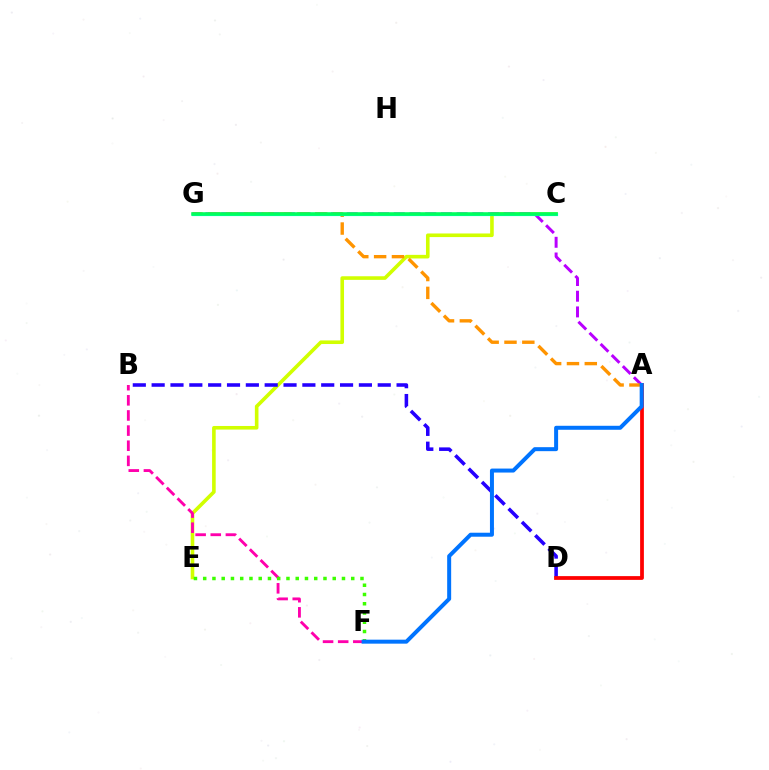{('C', 'E'): [{'color': '#d1ff00', 'line_style': 'solid', 'thickness': 2.59}], ('A', 'G'): [{'color': '#b900ff', 'line_style': 'dashed', 'thickness': 2.13}, {'color': '#ff9400', 'line_style': 'dashed', 'thickness': 2.42}], ('B', 'D'): [{'color': '#2500ff', 'line_style': 'dashed', 'thickness': 2.56}], ('B', 'F'): [{'color': '#ff00ac', 'line_style': 'dashed', 'thickness': 2.06}], ('A', 'D'): [{'color': '#ff0000', 'line_style': 'solid', 'thickness': 2.71}], ('E', 'F'): [{'color': '#3dff00', 'line_style': 'dotted', 'thickness': 2.51}], ('C', 'G'): [{'color': '#00fff6', 'line_style': 'solid', 'thickness': 2.29}, {'color': '#00ff5c', 'line_style': 'solid', 'thickness': 2.56}], ('A', 'F'): [{'color': '#0074ff', 'line_style': 'solid', 'thickness': 2.87}]}